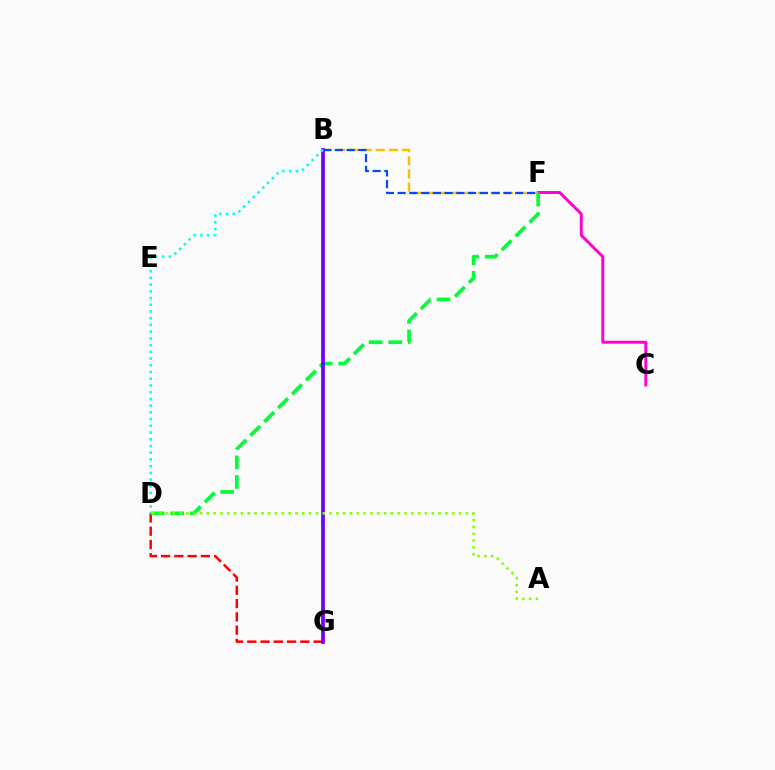{('D', 'G'): [{'color': '#ff0000', 'line_style': 'dashed', 'thickness': 1.8}], ('C', 'F'): [{'color': '#ff00cf', 'line_style': 'solid', 'thickness': 2.12}], ('B', 'F'): [{'color': '#ffbd00', 'line_style': 'dashed', 'thickness': 1.79}, {'color': '#004bff', 'line_style': 'dashed', 'thickness': 1.6}], ('D', 'F'): [{'color': '#00ff39', 'line_style': 'dashed', 'thickness': 2.66}], ('B', 'G'): [{'color': '#7200ff', 'line_style': 'solid', 'thickness': 2.69}], ('A', 'D'): [{'color': '#84ff00', 'line_style': 'dotted', 'thickness': 1.85}], ('B', 'D'): [{'color': '#00fff6', 'line_style': 'dotted', 'thickness': 1.83}]}